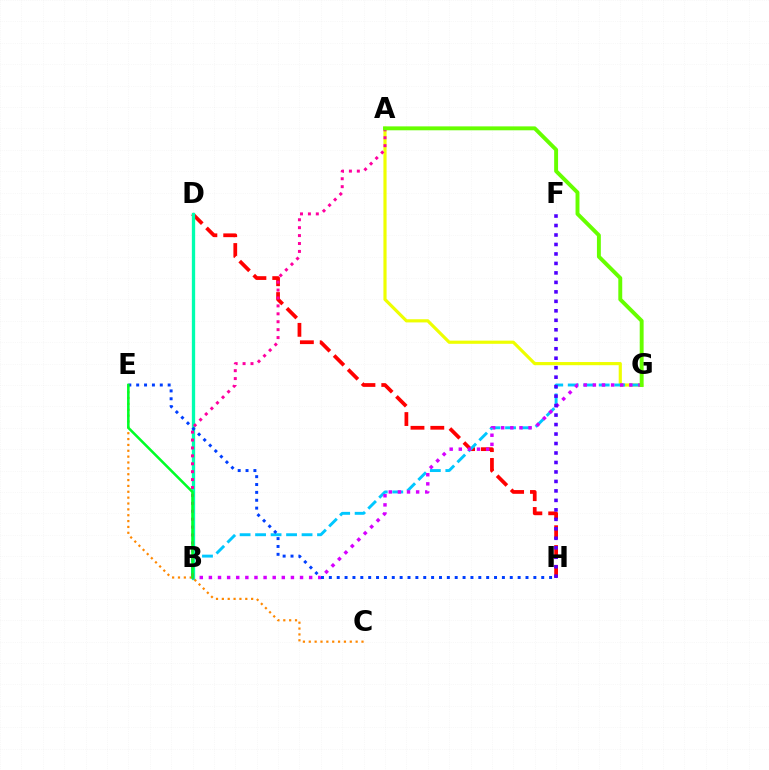{('D', 'H'): [{'color': '#ff0000', 'line_style': 'dashed', 'thickness': 2.69}], ('A', 'G'): [{'color': '#eeff00', 'line_style': 'solid', 'thickness': 2.28}, {'color': '#66ff00', 'line_style': 'solid', 'thickness': 2.82}], ('B', 'G'): [{'color': '#00c7ff', 'line_style': 'dashed', 'thickness': 2.1}, {'color': '#d600ff', 'line_style': 'dotted', 'thickness': 2.48}], ('B', 'D'): [{'color': '#00ffaf', 'line_style': 'solid', 'thickness': 2.38}], ('A', 'B'): [{'color': '#ff00a0', 'line_style': 'dotted', 'thickness': 2.15}], ('C', 'E'): [{'color': '#ff8800', 'line_style': 'dotted', 'thickness': 1.59}], ('E', 'H'): [{'color': '#003fff', 'line_style': 'dotted', 'thickness': 2.14}], ('B', 'E'): [{'color': '#00ff27', 'line_style': 'solid', 'thickness': 1.84}], ('F', 'H'): [{'color': '#4f00ff', 'line_style': 'dotted', 'thickness': 2.58}]}